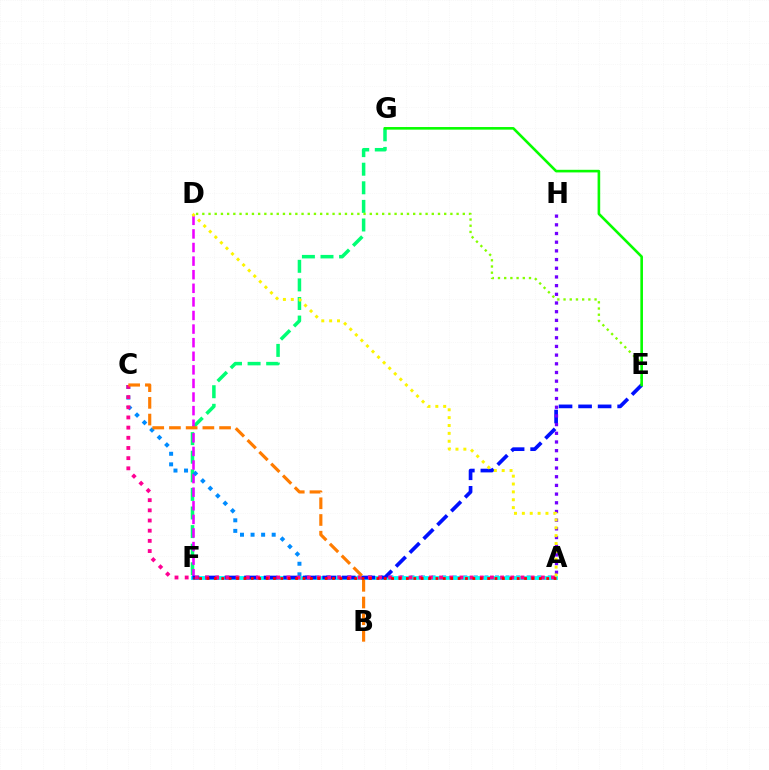{('F', 'G'): [{'color': '#00ff74', 'line_style': 'dashed', 'thickness': 2.53}], ('D', 'F'): [{'color': '#ee00ff', 'line_style': 'dashed', 'thickness': 1.85}], ('A', 'C'): [{'color': '#008cff', 'line_style': 'dotted', 'thickness': 2.87}, {'color': '#ff0094', 'line_style': 'dotted', 'thickness': 2.76}], ('A', 'F'): [{'color': '#00fff6', 'line_style': 'solid', 'thickness': 2.76}, {'color': '#ff0000', 'line_style': 'dotted', 'thickness': 2.01}], ('D', 'E'): [{'color': '#84ff00', 'line_style': 'dotted', 'thickness': 1.69}], ('E', 'F'): [{'color': '#0010ff', 'line_style': 'dashed', 'thickness': 2.65}], ('A', 'H'): [{'color': '#7200ff', 'line_style': 'dotted', 'thickness': 2.36}], ('A', 'D'): [{'color': '#fcf500', 'line_style': 'dotted', 'thickness': 2.14}], ('E', 'G'): [{'color': '#08ff00', 'line_style': 'solid', 'thickness': 1.88}], ('B', 'C'): [{'color': '#ff7c00', 'line_style': 'dashed', 'thickness': 2.27}]}